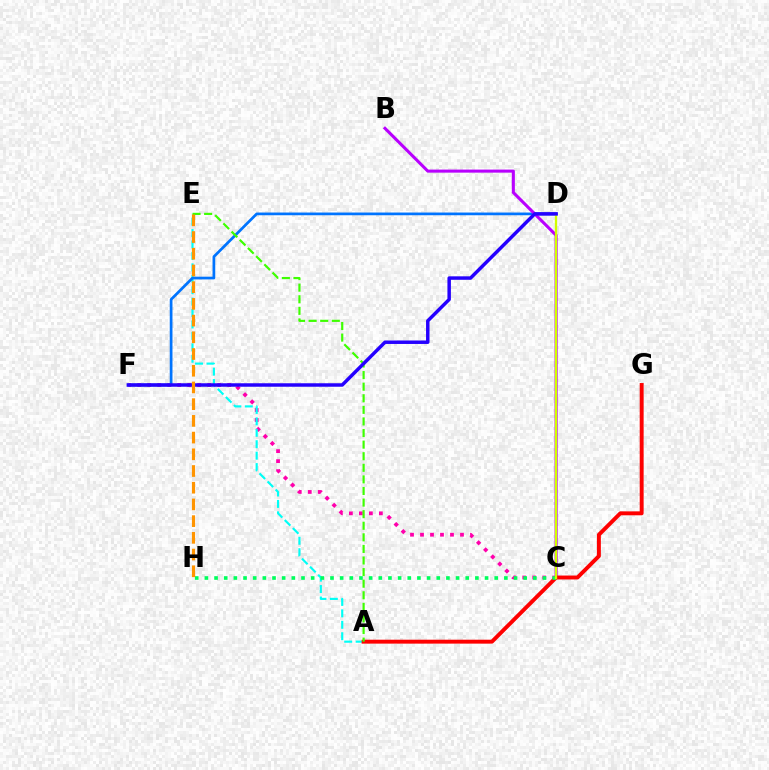{('C', 'F'): [{'color': '#ff00ac', 'line_style': 'dotted', 'thickness': 2.72}], ('A', 'E'): [{'color': '#00fff6', 'line_style': 'dashed', 'thickness': 1.55}, {'color': '#3dff00', 'line_style': 'dashed', 'thickness': 1.57}], ('D', 'F'): [{'color': '#0074ff', 'line_style': 'solid', 'thickness': 1.95}, {'color': '#2500ff', 'line_style': 'solid', 'thickness': 2.5}], ('B', 'C'): [{'color': '#b900ff', 'line_style': 'solid', 'thickness': 2.2}], ('A', 'G'): [{'color': '#ff0000', 'line_style': 'solid', 'thickness': 2.82}], ('C', 'H'): [{'color': '#00ff5c', 'line_style': 'dotted', 'thickness': 2.62}], ('C', 'D'): [{'color': '#d1ff00', 'line_style': 'solid', 'thickness': 1.65}], ('E', 'H'): [{'color': '#ff9400', 'line_style': 'dashed', 'thickness': 2.27}]}